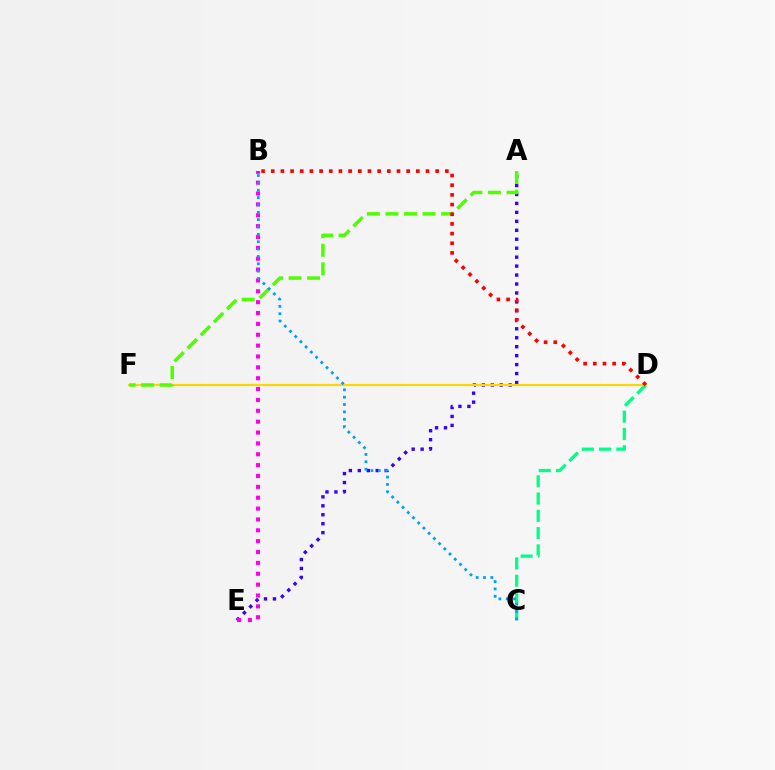{('A', 'E'): [{'color': '#3700ff', 'line_style': 'dotted', 'thickness': 2.43}], ('B', 'E'): [{'color': '#ff00ed', 'line_style': 'dotted', 'thickness': 2.95}], ('C', 'D'): [{'color': '#00ff86', 'line_style': 'dashed', 'thickness': 2.35}], ('D', 'F'): [{'color': '#ffd500', 'line_style': 'solid', 'thickness': 1.54}], ('A', 'F'): [{'color': '#4fff00', 'line_style': 'dashed', 'thickness': 2.52}], ('B', 'D'): [{'color': '#ff0000', 'line_style': 'dotted', 'thickness': 2.63}], ('B', 'C'): [{'color': '#009eff', 'line_style': 'dotted', 'thickness': 2.0}]}